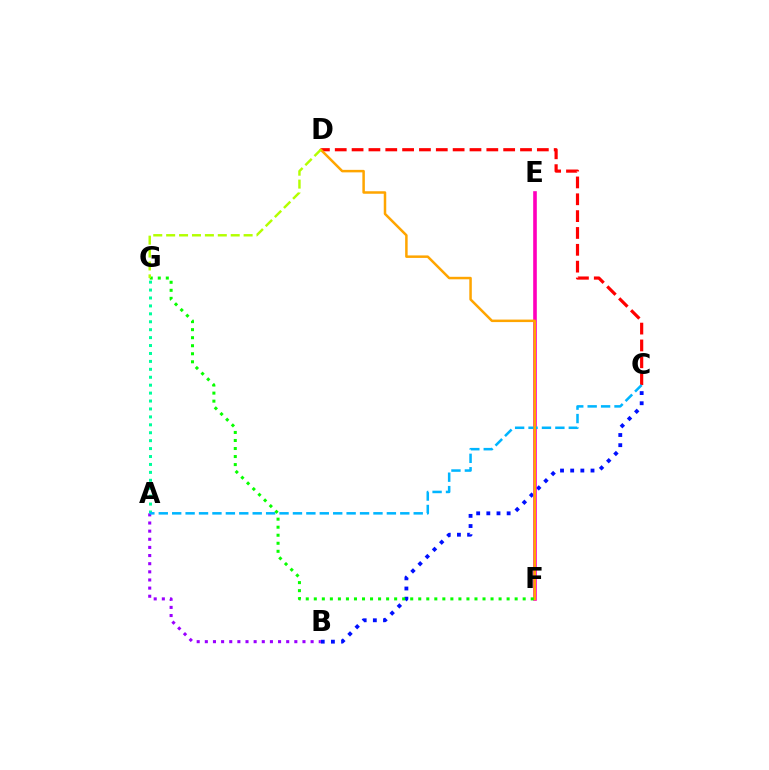{('B', 'C'): [{'color': '#0010ff', 'line_style': 'dotted', 'thickness': 2.76}], ('A', 'B'): [{'color': '#9b00ff', 'line_style': 'dotted', 'thickness': 2.21}], ('C', 'D'): [{'color': '#ff0000', 'line_style': 'dashed', 'thickness': 2.29}], ('E', 'F'): [{'color': '#ff00bd', 'line_style': 'solid', 'thickness': 2.61}], ('A', 'G'): [{'color': '#00ff9d', 'line_style': 'dotted', 'thickness': 2.15}], ('A', 'C'): [{'color': '#00b5ff', 'line_style': 'dashed', 'thickness': 1.82}], ('D', 'F'): [{'color': '#ffa500', 'line_style': 'solid', 'thickness': 1.8}], ('F', 'G'): [{'color': '#08ff00', 'line_style': 'dotted', 'thickness': 2.18}], ('D', 'G'): [{'color': '#b3ff00', 'line_style': 'dashed', 'thickness': 1.75}]}